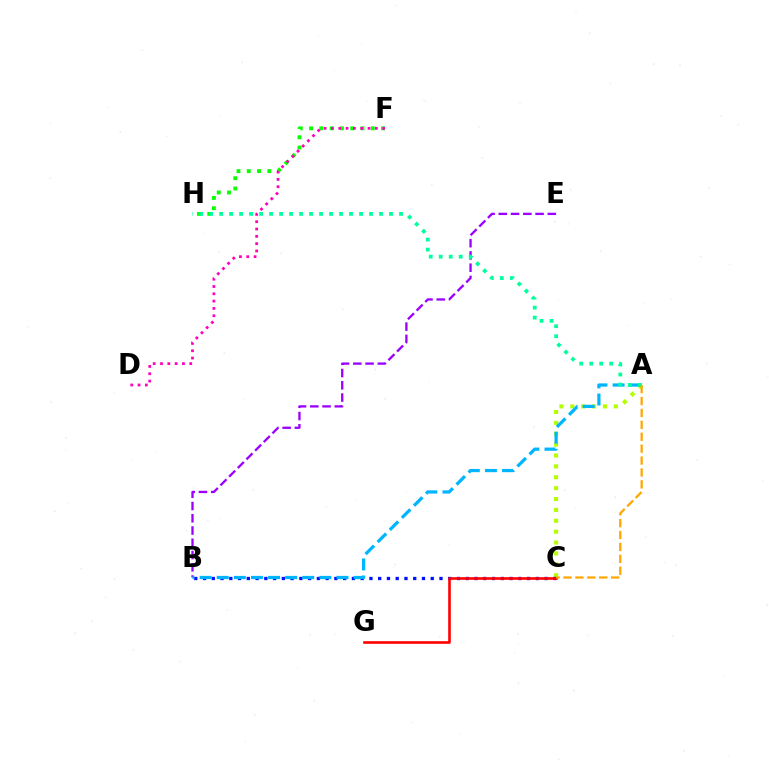{('A', 'C'): [{'color': '#b3ff00', 'line_style': 'dotted', 'thickness': 2.96}, {'color': '#ffa500', 'line_style': 'dashed', 'thickness': 1.62}], ('B', 'C'): [{'color': '#0010ff', 'line_style': 'dotted', 'thickness': 2.38}], ('B', 'E'): [{'color': '#9b00ff', 'line_style': 'dashed', 'thickness': 1.66}], ('A', 'B'): [{'color': '#00b5ff', 'line_style': 'dashed', 'thickness': 2.32}], ('F', 'H'): [{'color': '#08ff00', 'line_style': 'dotted', 'thickness': 2.79}], ('A', 'H'): [{'color': '#00ff9d', 'line_style': 'dotted', 'thickness': 2.72}], ('D', 'F'): [{'color': '#ff00bd', 'line_style': 'dotted', 'thickness': 1.99}], ('C', 'G'): [{'color': '#ff0000', 'line_style': 'solid', 'thickness': 1.88}]}